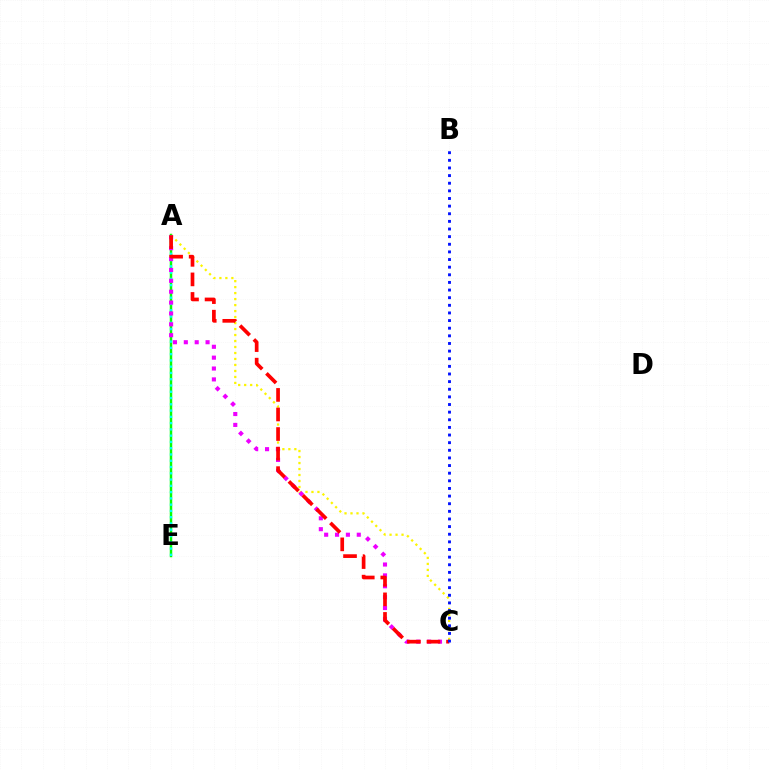{('A', 'E'): [{'color': '#08ff00', 'line_style': 'solid', 'thickness': 1.78}, {'color': '#00fff6', 'line_style': 'dotted', 'thickness': 1.7}], ('A', 'C'): [{'color': '#fcf500', 'line_style': 'dotted', 'thickness': 1.63}, {'color': '#ee00ff', 'line_style': 'dotted', 'thickness': 2.95}, {'color': '#ff0000', 'line_style': 'dashed', 'thickness': 2.66}], ('B', 'C'): [{'color': '#0010ff', 'line_style': 'dotted', 'thickness': 2.07}]}